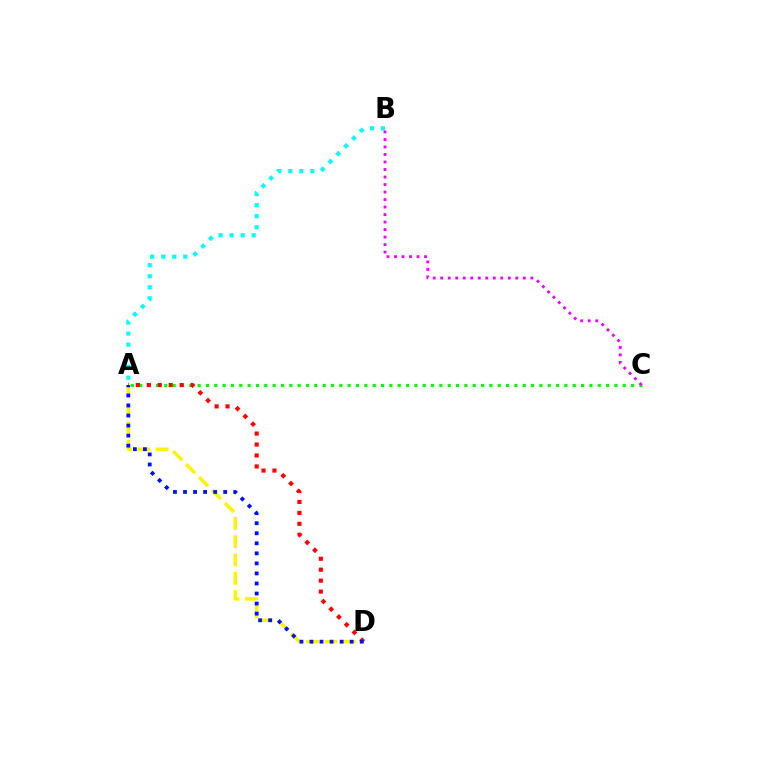{('A', 'D'): [{'color': '#fcf500', 'line_style': 'dashed', 'thickness': 2.49}, {'color': '#ff0000', 'line_style': 'dotted', 'thickness': 2.98}, {'color': '#0010ff', 'line_style': 'dotted', 'thickness': 2.73}], ('A', 'C'): [{'color': '#08ff00', 'line_style': 'dotted', 'thickness': 2.26}], ('A', 'B'): [{'color': '#00fff6', 'line_style': 'dotted', 'thickness': 3.0}], ('B', 'C'): [{'color': '#ee00ff', 'line_style': 'dotted', 'thickness': 2.04}]}